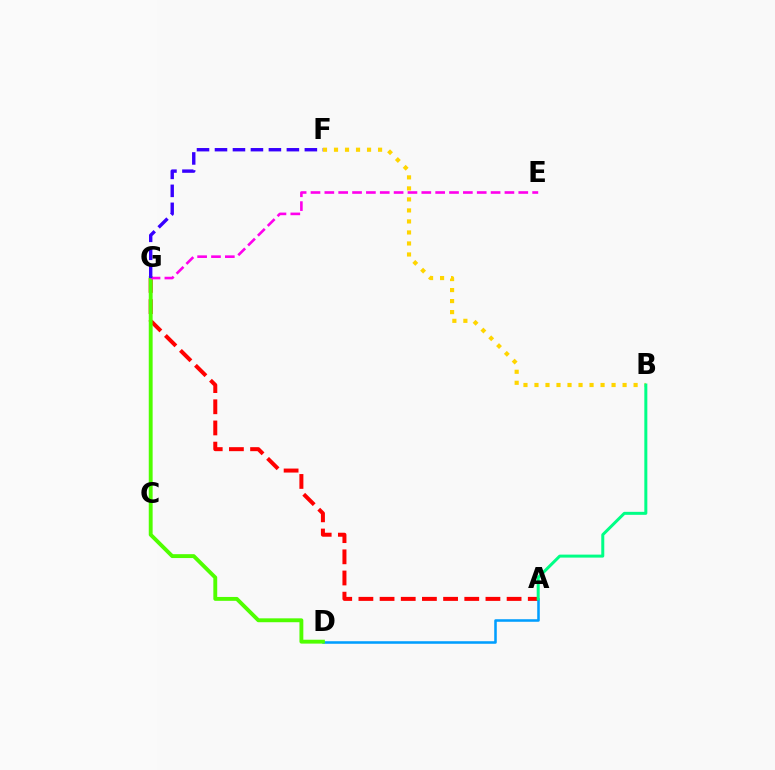{('A', 'G'): [{'color': '#ff0000', 'line_style': 'dashed', 'thickness': 2.88}], ('A', 'D'): [{'color': '#009eff', 'line_style': 'solid', 'thickness': 1.84}], ('D', 'G'): [{'color': '#4fff00', 'line_style': 'solid', 'thickness': 2.79}], ('E', 'G'): [{'color': '#ff00ed', 'line_style': 'dashed', 'thickness': 1.88}], ('B', 'F'): [{'color': '#ffd500', 'line_style': 'dotted', 'thickness': 2.99}], ('F', 'G'): [{'color': '#3700ff', 'line_style': 'dashed', 'thickness': 2.44}], ('A', 'B'): [{'color': '#00ff86', 'line_style': 'solid', 'thickness': 2.16}]}